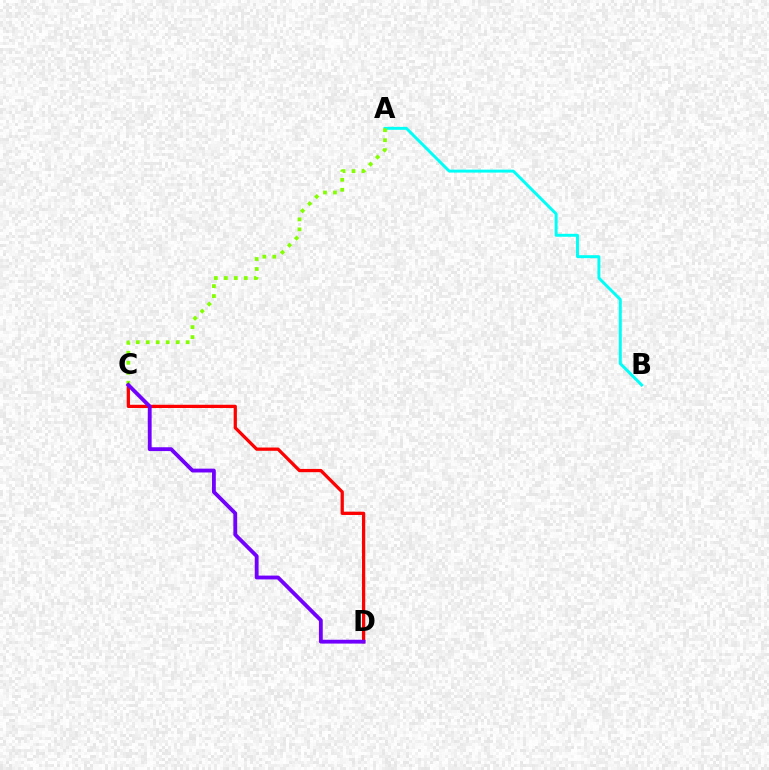{('A', 'B'): [{'color': '#00fff6', 'line_style': 'solid', 'thickness': 2.12}], ('C', 'D'): [{'color': '#ff0000', 'line_style': 'solid', 'thickness': 2.34}, {'color': '#7200ff', 'line_style': 'solid', 'thickness': 2.76}], ('A', 'C'): [{'color': '#84ff00', 'line_style': 'dotted', 'thickness': 2.71}]}